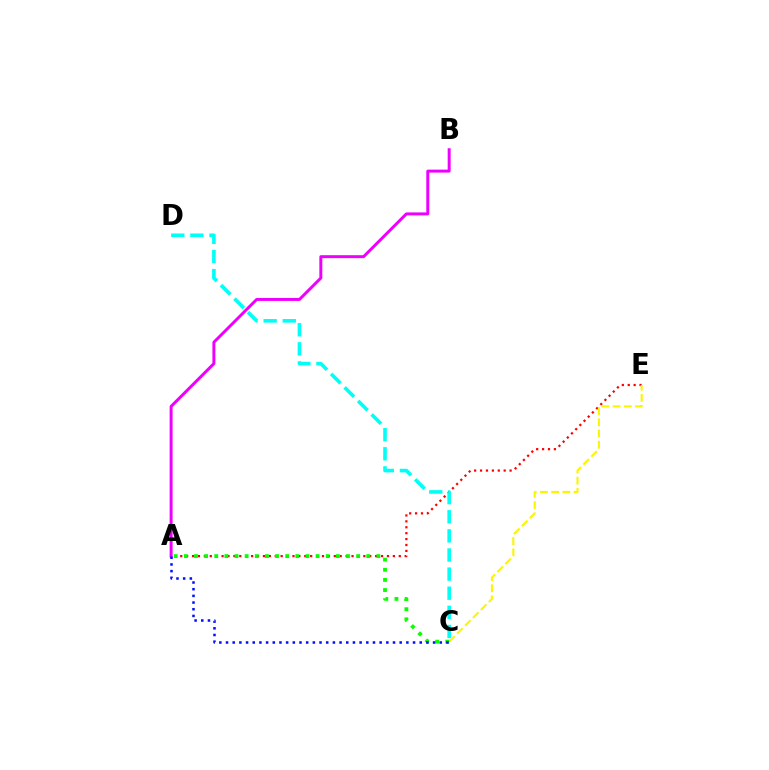{('A', 'E'): [{'color': '#ff0000', 'line_style': 'dotted', 'thickness': 1.6}], ('C', 'E'): [{'color': '#fcf500', 'line_style': 'dashed', 'thickness': 1.52}], ('A', 'B'): [{'color': '#ee00ff', 'line_style': 'solid', 'thickness': 2.14}], ('A', 'C'): [{'color': '#08ff00', 'line_style': 'dotted', 'thickness': 2.75}, {'color': '#0010ff', 'line_style': 'dotted', 'thickness': 1.81}], ('C', 'D'): [{'color': '#00fff6', 'line_style': 'dashed', 'thickness': 2.6}]}